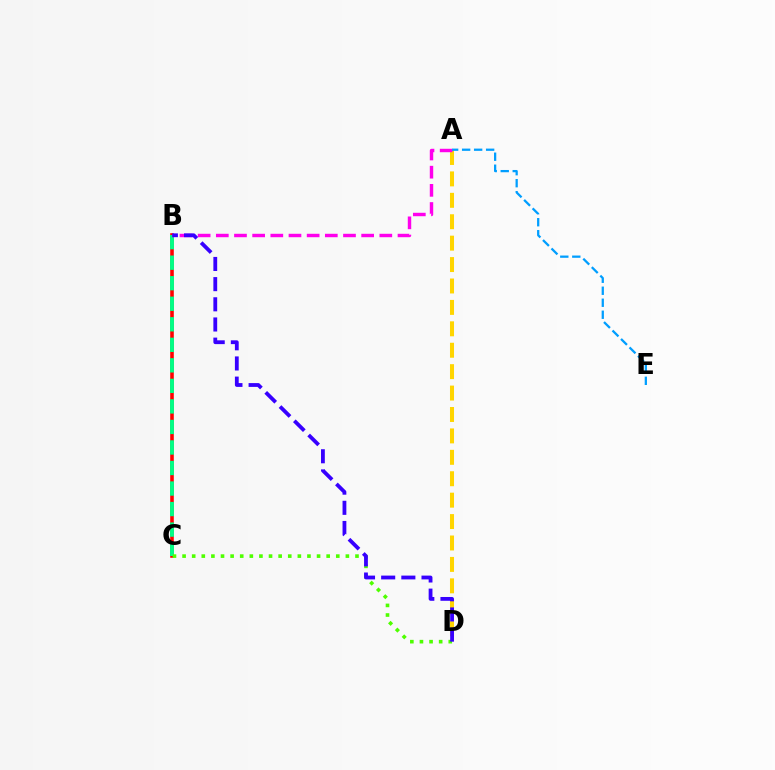{('B', 'C'): [{'color': '#ff0000', 'line_style': 'solid', 'thickness': 2.58}, {'color': '#00ff86', 'line_style': 'dashed', 'thickness': 2.79}], ('C', 'D'): [{'color': '#4fff00', 'line_style': 'dotted', 'thickness': 2.61}], ('A', 'D'): [{'color': '#ffd500', 'line_style': 'dashed', 'thickness': 2.91}], ('A', 'B'): [{'color': '#ff00ed', 'line_style': 'dashed', 'thickness': 2.47}], ('B', 'D'): [{'color': '#3700ff', 'line_style': 'dashed', 'thickness': 2.74}], ('A', 'E'): [{'color': '#009eff', 'line_style': 'dashed', 'thickness': 1.63}]}